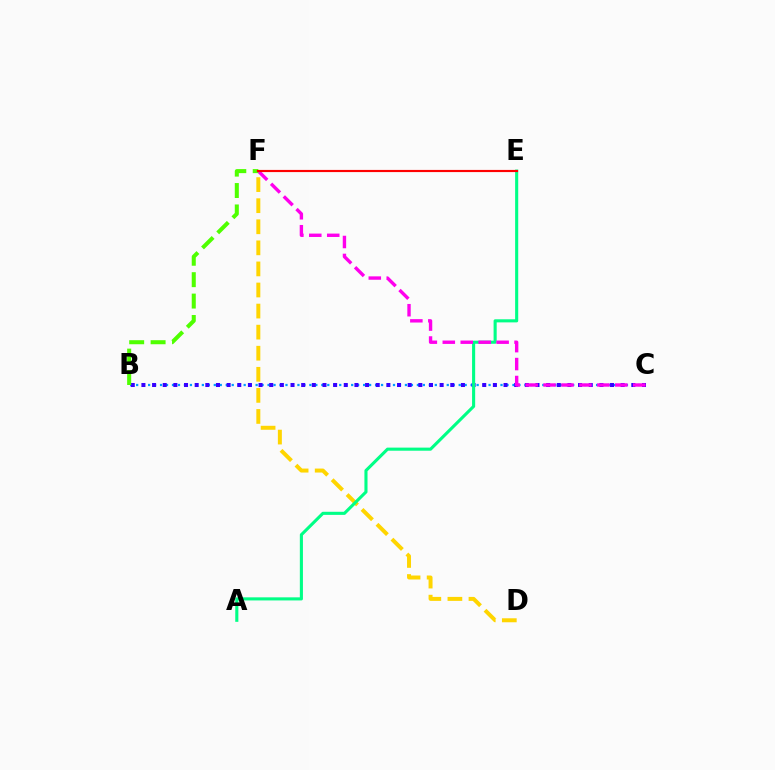{('D', 'F'): [{'color': '#ffd500', 'line_style': 'dashed', 'thickness': 2.86}], ('B', 'C'): [{'color': '#009eff', 'line_style': 'dotted', 'thickness': 1.62}, {'color': '#3700ff', 'line_style': 'dotted', 'thickness': 2.89}], ('A', 'E'): [{'color': '#00ff86', 'line_style': 'solid', 'thickness': 2.23}], ('C', 'F'): [{'color': '#ff00ed', 'line_style': 'dashed', 'thickness': 2.44}], ('B', 'F'): [{'color': '#4fff00', 'line_style': 'dashed', 'thickness': 2.91}], ('E', 'F'): [{'color': '#ff0000', 'line_style': 'solid', 'thickness': 1.56}]}